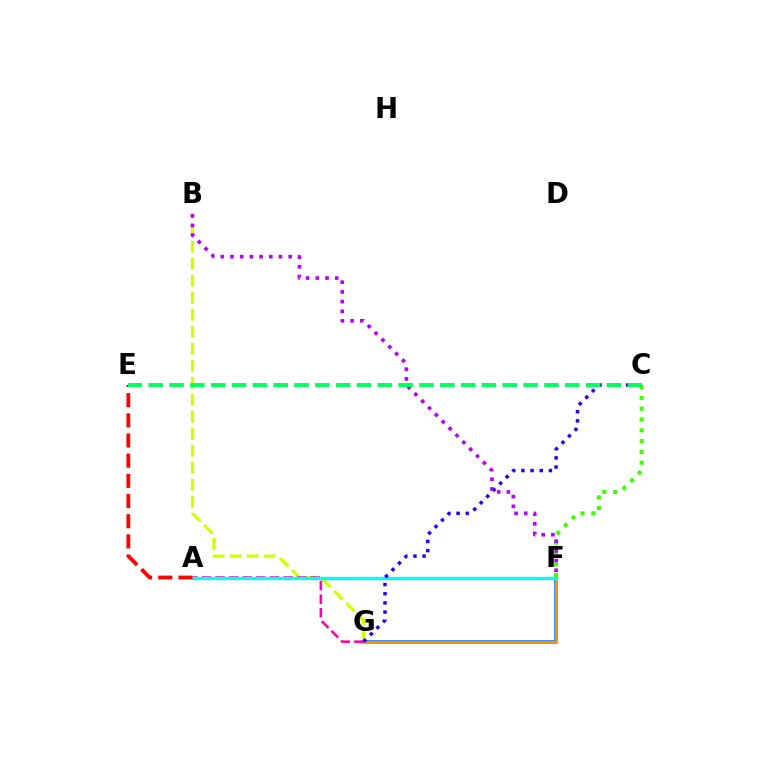{('B', 'G'): [{'color': '#d1ff00', 'line_style': 'dashed', 'thickness': 2.31}], ('F', 'G'): [{'color': '#0074ff', 'line_style': 'solid', 'thickness': 2.54}, {'color': '#ff9400', 'line_style': 'solid', 'thickness': 2.02}], ('A', 'G'): [{'color': '#ff00ac', 'line_style': 'dashed', 'thickness': 1.85}], ('A', 'F'): [{'color': '#00fff6', 'line_style': 'solid', 'thickness': 2.4}], ('C', 'F'): [{'color': '#3dff00', 'line_style': 'dotted', 'thickness': 2.94}], ('A', 'E'): [{'color': '#ff0000', 'line_style': 'dashed', 'thickness': 2.74}], ('B', 'F'): [{'color': '#b900ff', 'line_style': 'dotted', 'thickness': 2.64}], ('C', 'G'): [{'color': '#2500ff', 'line_style': 'dotted', 'thickness': 2.49}], ('C', 'E'): [{'color': '#00ff5c', 'line_style': 'dashed', 'thickness': 2.83}]}